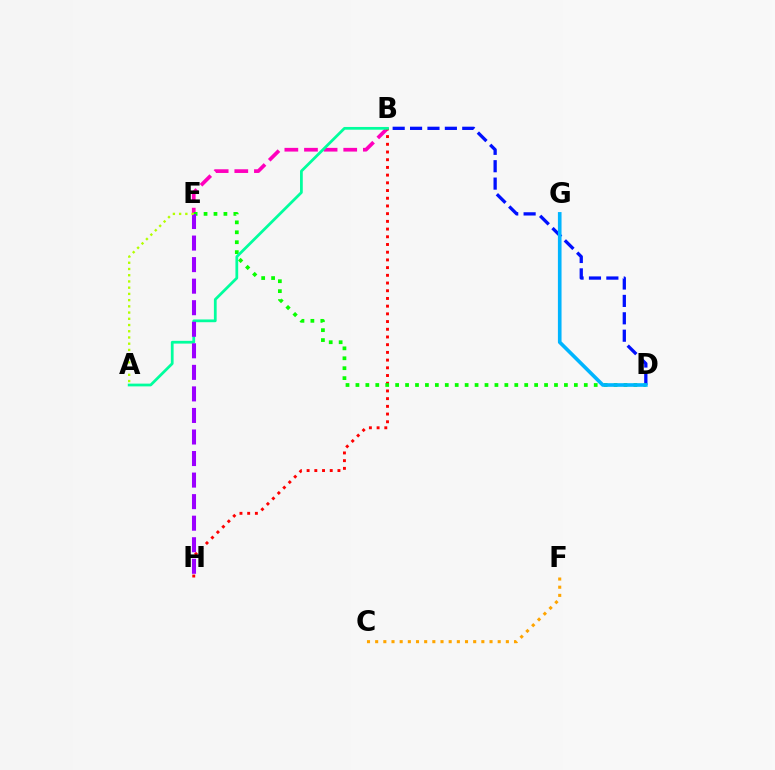{('B', 'E'): [{'color': '#ff00bd', 'line_style': 'dashed', 'thickness': 2.67}], ('B', 'H'): [{'color': '#ff0000', 'line_style': 'dotted', 'thickness': 2.09}], ('B', 'D'): [{'color': '#0010ff', 'line_style': 'dashed', 'thickness': 2.36}], ('D', 'E'): [{'color': '#08ff00', 'line_style': 'dotted', 'thickness': 2.7}], ('C', 'F'): [{'color': '#ffa500', 'line_style': 'dotted', 'thickness': 2.22}], ('D', 'G'): [{'color': '#00b5ff', 'line_style': 'solid', 'thickness': 2.62}], ('A', 'B'): [{'color': '#00ff9d', 'line_style': 'solid', 'thickness': 1.98}], ('E', 'H'): [{'color': '#9b00ff', 'line_style': 'dashed', 'thickness': 2.93}], ('A', 'E'): [{'color': '#b3ff00', 'line_style': 'dotted', 'thickness': 1.69}]}